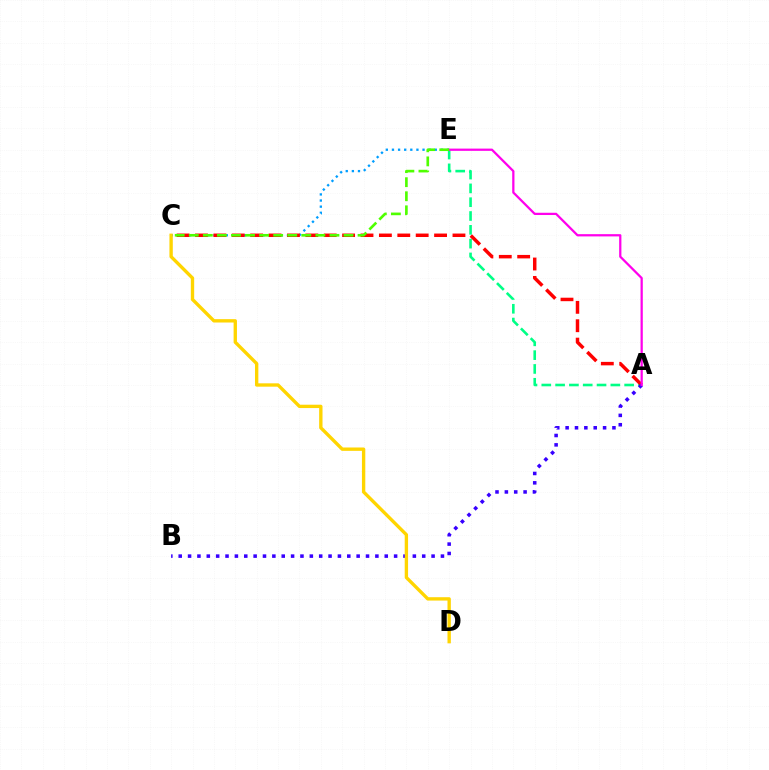{('A', 'E'): [{'color': '#00ff86', 'line_style': 'dashed', 'thickness': 1.88}, {'color': '#ff00ed', 'line_style': 'solid', 'thickness': 1.62}], ('C', 'E'): [{'color': '#009eff', 'line_style': 'dotted', 'thickness': 1.66}, {'color': '#4fff00', 'line_style': 'dashed', 'thickness': 1.91}], ('A', 'C'): [{'color': '#ff0000', 'line_style': 'dashed', 'thickness': 2.5}], ('A', 'B'): [{'color': '#3700ff', 'line_style': 'dotted', 'thickness': 2.54}], ('C', 'D'): [{'color': '#ffd500', 'line_style': 'solid', 'thickness': 2.42}]}